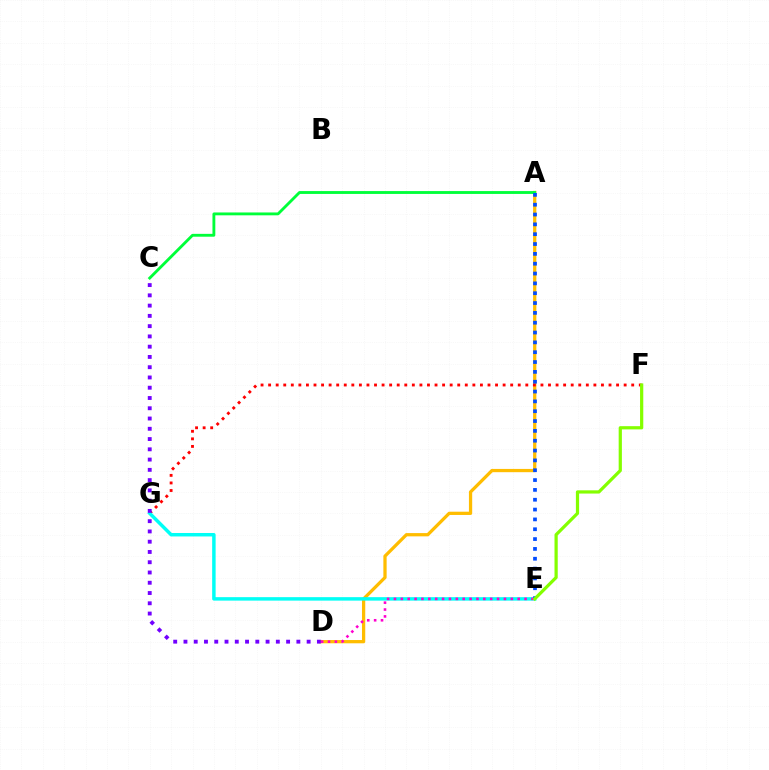{('A', 'D'): [{'color': '#ffbd00', 'line_style': 'solid', 'thickness': 2.35}], ('F', 'G'): [{'color': '#ff0000', 'line_style': 'dotted', 'thickness': 2.06}], ('E', 'G'): [{'color': '#00fff6', 'line_style': 'solid', 'thickness': 2.49}], ('A', 'C'): [{'color': '#00ff39', 'line_style': 'solid', 'thickness': 2.05}], ('D', 'E'): [{'color': '#ff00cf', 'line_style': 'dotted', 'thickness': 1.87}], ('A', 'E'): [{'color': '#004bff', 'line_style': 'dotted', 'thickness': 2.67}], ('E', 'F'): [{'color': '#84ff00', 'line_style': 'solid', 'thickness': 2.32}], ('C', 'D'): [{'color': '#7200ff', 'line_style': 'dotted', 'thickness': 2.79}]}